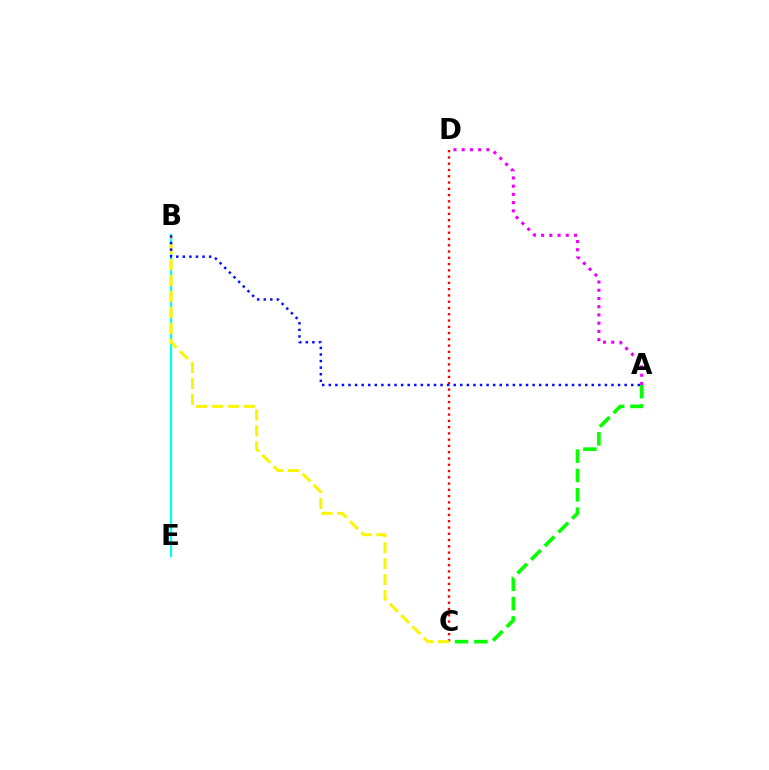{('B', 'E'): [{'color': '#00fff6', 'line_style': 'solid', 'thickness': 1.68}], ('C', 'D'): [{'color': '#ff0000', 'line_style': 'dotted', 'thickness': 1.7}], ('A', 'D'): [{'color': '#ee00ff', 'line_style': 'dotted', 'thickness': 2.24}], ('B', 'C'): [{'color': '#fcf500', 'line_style': 'dashed', 'thickness': 2.17}], ('A', 'C'): [{'color': '#08ff00', 'line_style': 'dashed', 'thickness': 2.63}], ('A', 'B'): [{'color': '#0010ff', 'line_style': 'dotted', 'thickness': 1.79}]}